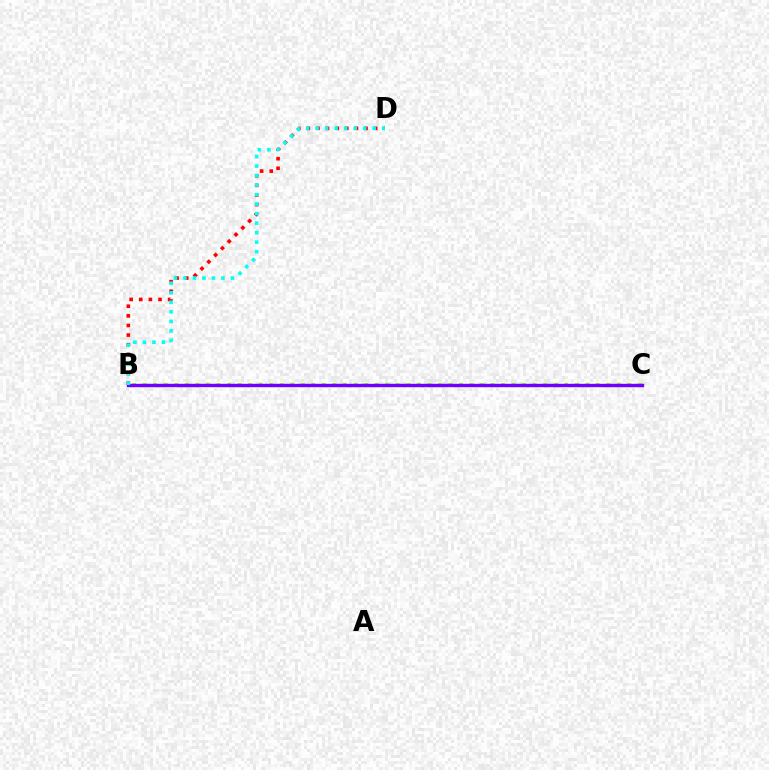{('B', 'D'): [{'color': '#ff0000', 'line_style': 'dotted', 'thickness': 2.61}, {'color': '#00fff6', 'line_style': 'dotted', 'thickness': 2.58}], ('B', 'C'): [{'color': '#84ff00', 'line_style': 'dotted', 'thickness': 2.86}, {'color': '#7200ff', 'line_style': 'solid', 'thickness': 2.44}]}